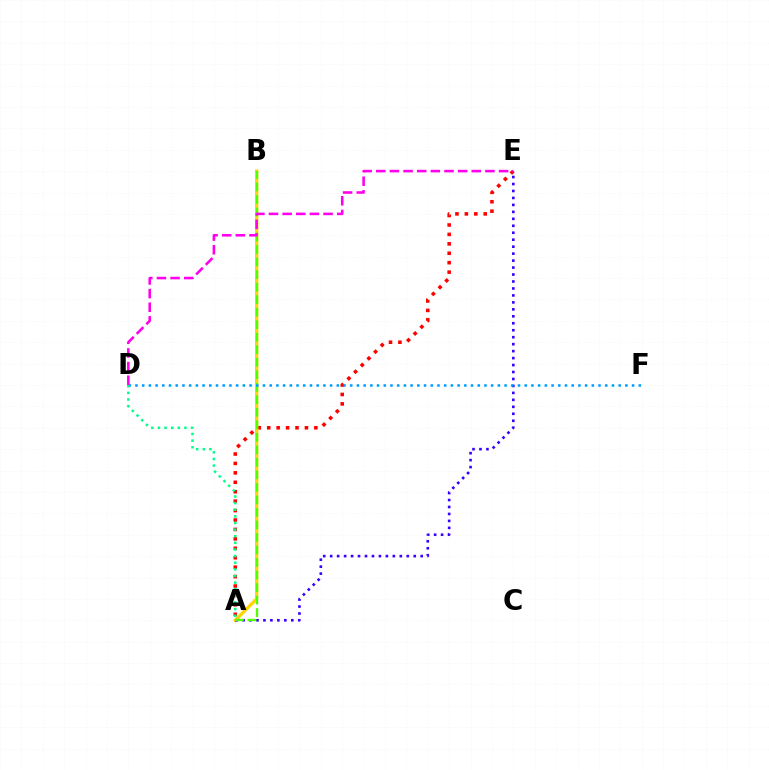{('A', 'E'): [{'color': '#ff0000', 'line_style': 'dotted', 'thickness': 2.56}, {'color': '#3700ff', 'line_style': 'dotted', 'thickness': 1.89}], ('A', 'B'): [{'color': '#ffd500', 'line_style': 'solid', 'thickness': 2.38}, {'color': '#4fff00', 'line_style': 'dashed', 'thickness': 1.7}], ('D', 'F'): [{'color': '#009eff', 'line_style': 'dotted', 'thickness': 1.82}], ('D', 'E'): [{'color': '#ff00ed', 'line_style': 'dashed', 'thickness': 1.85}], ('A', 'D'): [{'color': '#00ff86', 'line_style': 'dotted', 'thickness': 1.8}]}